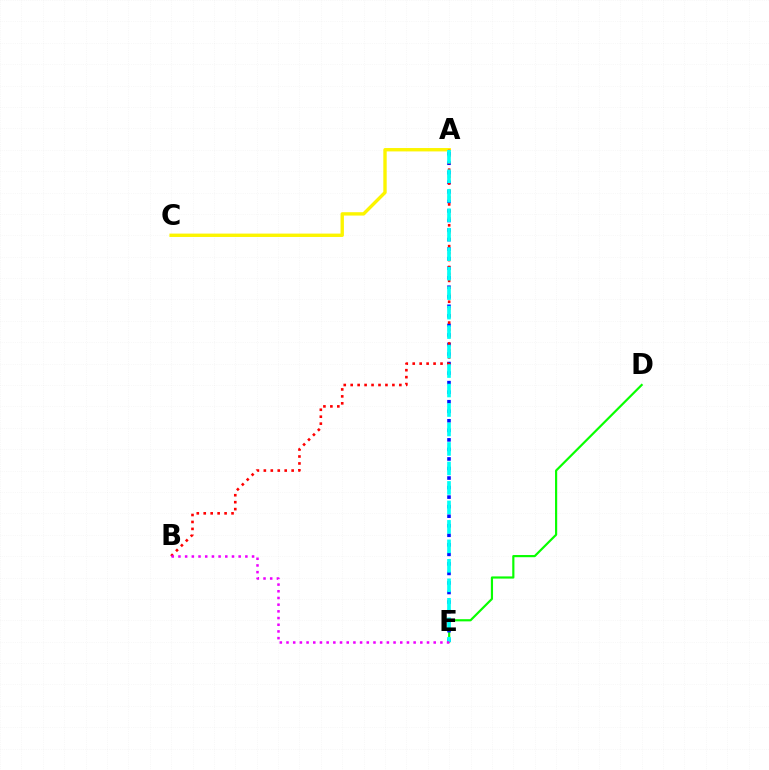{('D', 'E'): [{'color': '#08ff00', 'line_style': 'solid', 'thickness': 1.57}], ('A', 'E'): [{'color': '#0010ff', 'line_style': 'dotted', 'thickness': 2.59}, {'color': '#00fff6', 'line_style': 'dashed', 'thickness': 2.65}], ('A', 'C'): [{'color': '#fcf500', 'line_style': 'solid', 'thickness': 2.43}], ('A', 'B'): [{'color': '#ff0000', 'line_style': 'dotted', 'thickness': 1.89}], ('B', 'E'): [{'color': '#ee00ff', 'line_style': 'dotted', 'thickness': 1.82}]}